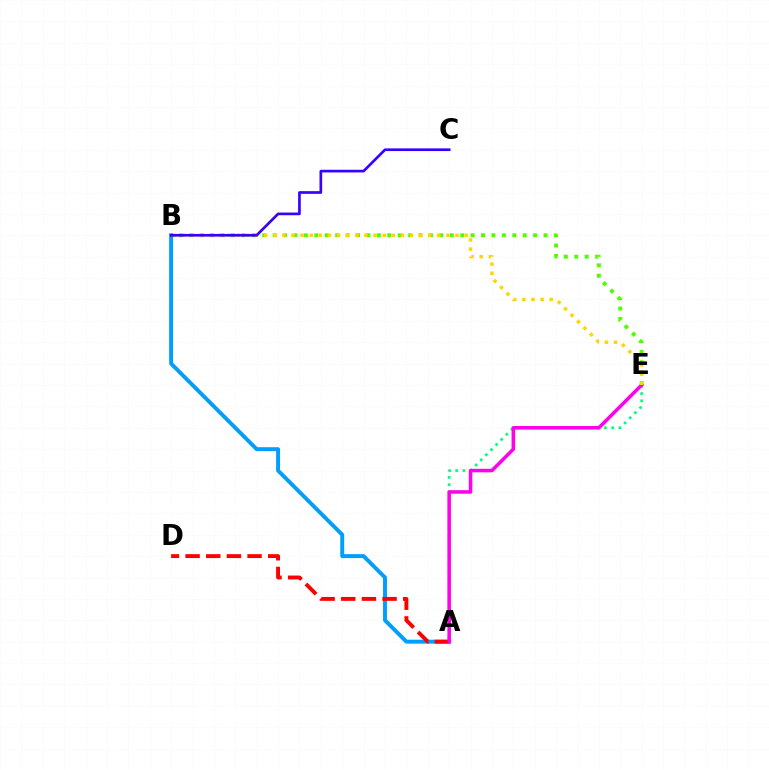{('A', 'E'): [{'color': '#00ff86', 'line_style': 'dotted', 'thickness': 1.97}, {'color': '#ff00ed', 'line_style': 'solid', 'thickness': 2.54}], ('B', 'E'): [{'color': '#4fff00', 'line_style': 'dotted', 'thickness': 2.83}, {'color': '#ffd500', 'line_style': 'dotted', 'thickness': 2.48}], ('A', 'B'): [{'color': '#009eff', 'line_style': 'solid', 'thickness': 2.82}], ('A', 'D'): [{'color': '#ff0000', 'line_style': 'dashed', 'thickness': 2.81}], ('B', 'C'): [{'color': '#3700ff', 'line_style': 'solid', 'thickness': 1.93}]}